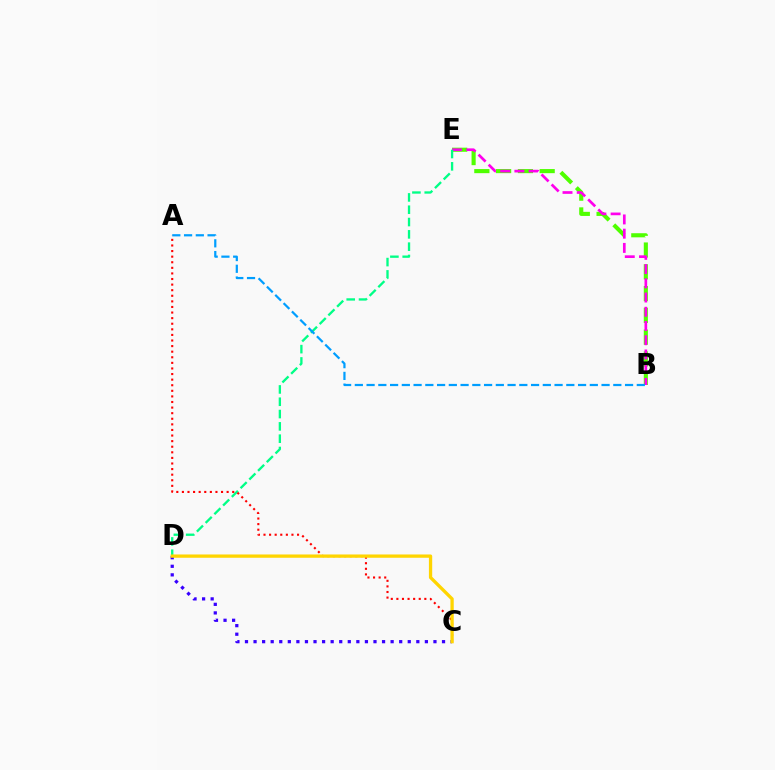{('B', 'E'): [{'color': '#4fff00', 'line_style': 'dashed', 'thickness': 2.96}, {'color': '#ff00ed', 'line_style': 'dashed', 'thickness': 1.93}], ('C', 'D'): [{'color': '#3700ff', 'line_style': 'dotted', 'thickness': 2.33}, {'color': '#ffd500', 'line_style': 'solid', 'thickness': 2.37}], ('D', 'E'): [{'color': '#00ff86', 'line_style': 'dashed', 'thickness': 1.67}], ('A', 'B'): [{'color': '#009eff', 'line_style': 'dashed', 'thickness': 1.6}], ('A', 'C'): [{'color': '#ff0000', 'line_style': 'dotted', 'thickness': 1.52}]}